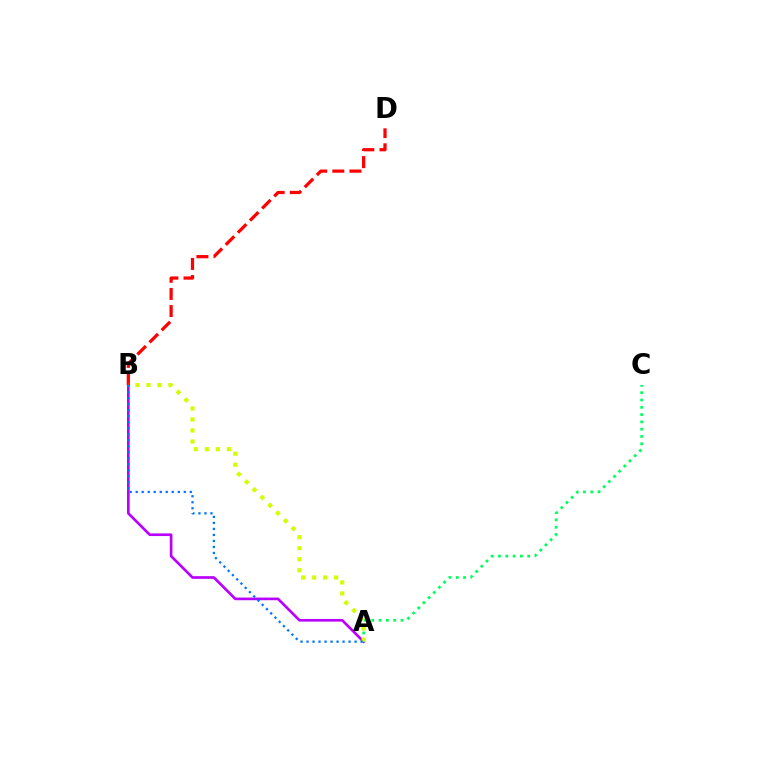{('A', 'B'): [{'color': '#b900ff', 'line_style': 'solid', 'thickness': 1.92}, {'color': '#d1ff00', 'line_style': 'dotted', 'thickness': 2.99}, {'color': '#0074ff', 'line_style': 'dotted', 'thickness': 1.63}], ('A', 'C'): [{'color': '#00ff5c', 'line_style': 'dotted', 'thickness': 1.98}], ('B', 'D'): [{'color': '#ff0000', 'line_style': 'dashed', 'thickness': 2.33}]}